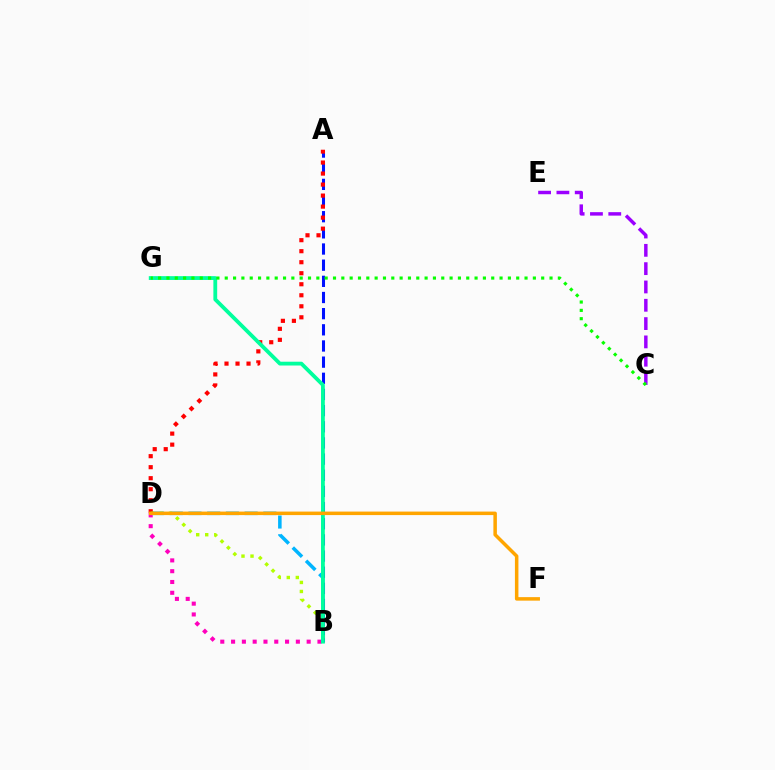{('B', 'D'): [{'color': '#00b5ff', 'line_style': 'dashed', 'thickness': 2.54}, {'color': '#ff00bd', 'line_style': 'dotted', 'thickness': 2.93}, {'color': '#b3ff00', 'line_style': 'dotted', 'thickness': 2.45}], ('A', 'B'): [{'color': '#0010ff', 'line_style': 'dashed', 'thickness': 2.2}], ('A', 'D'): [{'color': '#ff0000', 'line_style': 'dotted', 'thickness': 2.99}], ('B', 'G'): [{'color': '#00ff9d', 'line_style': 'solid', 'thickness': 2.74}], ('D', 'F'): [{'color': '#ffa500', 'line_style': 'solid', 'thickness': 2.52}], ('C', 'E'): [{'color': '#9b00ff', 'line_style': 'dashed', 'thickness': 2.49}], ('C', 'G'): [{'color': '#08ff00', 'line_style': 'dotted', 'thickness': 2.26}]}